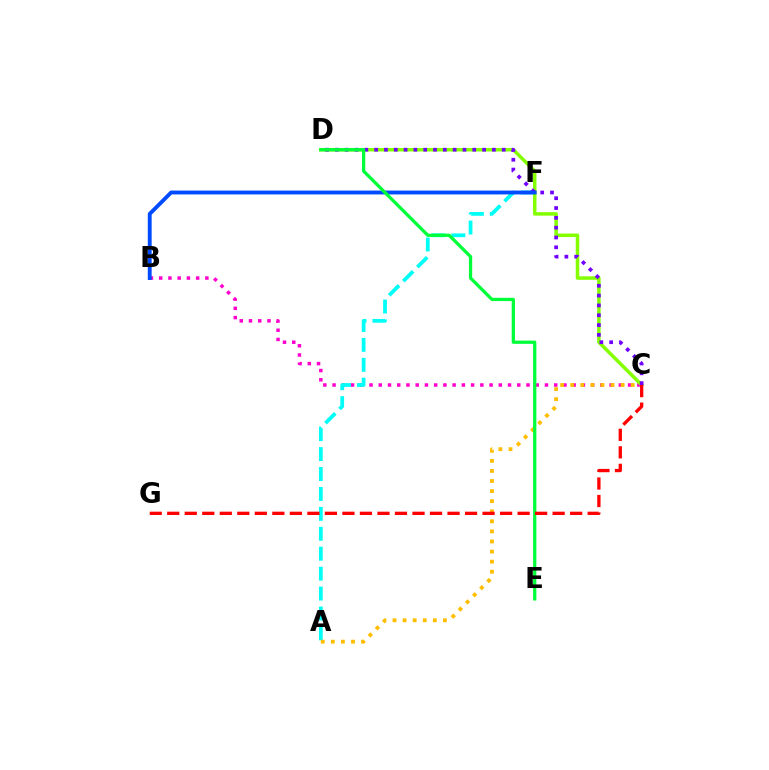{('B', 'C'): [{'color': '#ff00cf', 'line_style': 'dotted', 'thickness': 2.51}], ('A', 'F'): [{'color': '#00fff6', 'line_style': 'dashed', 'thickness': 2.71}], ('A', 'C'): [{'color': '#ffbd00', 'line_style': 'dotted', 'thickness': 2.74}], ('C', 'D'): [{'color': '#84ff00', 'line_style': 'solid', 'thickness': 2.52}, {'color': '#7200ff', 'line_style': 'dotted', 'thickness': 2.67}], ('B', 'F'): [{'color': '#004bff', 'line_style': 'solid', 'thickness': 2.79}], ('D', 'E'): [{'color': '#00ff39', 'line_style': 'solid', 'thickness': 2.34}], ('C', 'G'): [{'color': '#ff0000', 'line_style': 'dashed', 'thickness': 2.38}]}